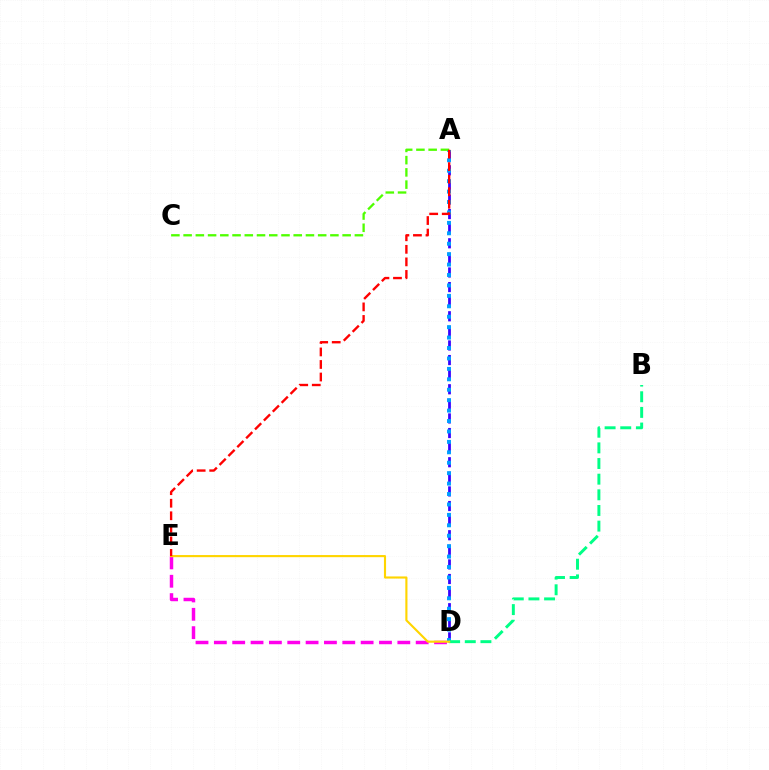{('D', 'E'): [{'color': '#ff00ed', 'line_style': 'dashed', 'thickness': 2.49}, {'color': '#ffd500', 'line_style': 'solid', 'thickness': 1.54}], ('A', 'D'): [{'color': '#3700ff', 'line_style': 'dashed', 'thickness': 1.98}, {'color': '#009eff', 'line_style': 'dotted', 'thickness': 2.83}], ('A', 'C'): [{'color': '#4fff00', 'line_style': 'dashed', 'thickness': 1.66}], ('B', 'D'): [{'color': '#00ff86', 'line_style': 'dashed', 'thickness': 2.13}], ('A', 'E'): [{'color': '#ff0000', 'line_style': 'dashed', 'thickness': 1.7}]}